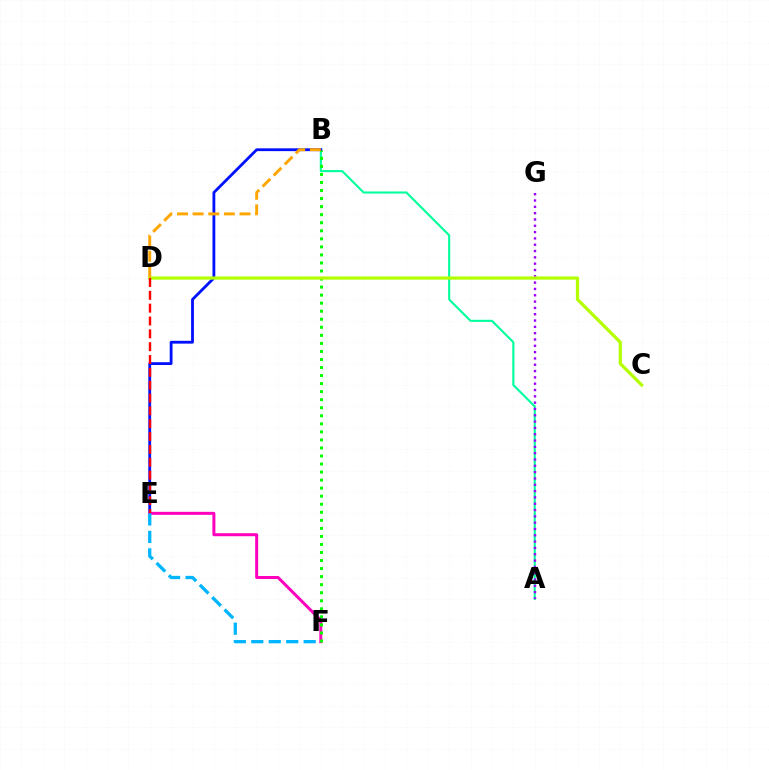{('A', 'B'): [{'color': '#00ff9d', 'line_style': 'solid', 'thickness': 1.52}], ('B', 'E'): [{'color': '#0010ff', 'line_style': 'solid', 'thickness': 2.03}], ('E', 'F'): [{'color': '#ff00bd', 'line_style': 'solid', 'thickness': 2.16}, {'color': '#00b5ff', 'line_style': 'dashed', 'thickness': 2.37}], ('A', 'G'): [{'color': '#9b00ff', 'line_style': 'dotted', 'thickness': 1.72}], ('B', 'F'): [{'color': '#08ff00', 'line_style': 'dotted', 'thickness': 2.19}], ('C', 'D'): [{'color': '#b3ff00', 'line_style': 'solid', 'thickness': 2.32}], ('B', 'D'): [{'color': '#ffa500', 'line_style': 'dashed', 'thickness': 2.12}], ('D', 'E'): [{'color': '#ff0000', 'line_style': 'dashed', 'thickness': 1.74}]}